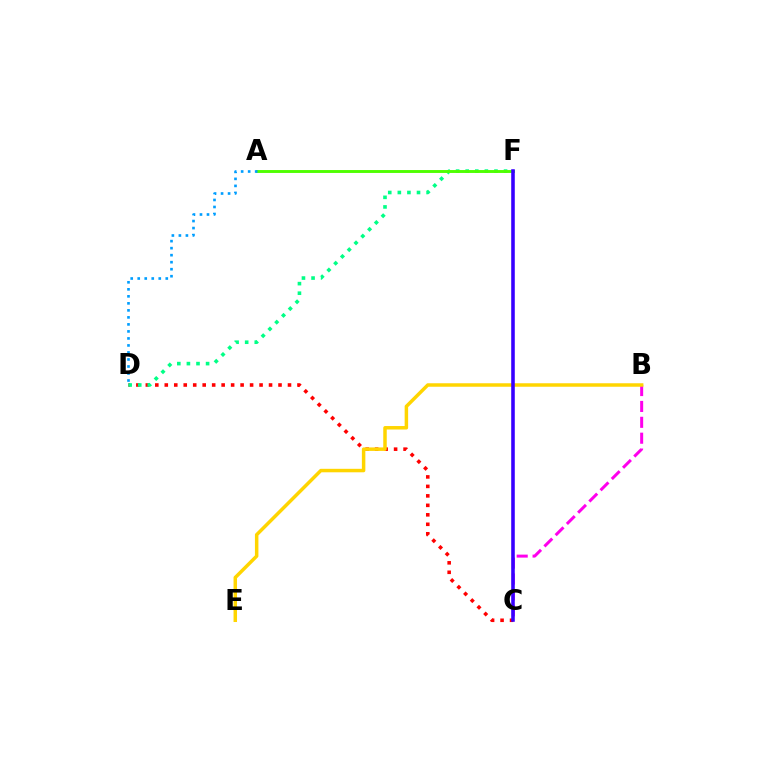{('C', 'D'): [{'color': '#ff0000', 'line_style': 'dotted', 'thickness': 2.58}], ('B', 'C'): [{'color': '#ff00ed', 'line_style': 'dashed', 'thickness': 2.16}], ('B', 'E'): [{'color': '#ffd500', 'line_style': 'solid', 'thickness': 2.51}], ('D', 'F'): [{'color': '#00ff86', 'line_style': 'dotted', 'thickness': 2.61}], ('A', 'F'): [{'color': '#4fff00', 'line_style': 'solid', 'thickness': 2.09}], ('A', 'D'): [{'color': '#009eff', 'line_style': 'dotted', 'thickness': 1.91}], ('C', 'F'): [{'color': '#3700ff', 'line_style': 'solid', 'thickness': 2.57}]}